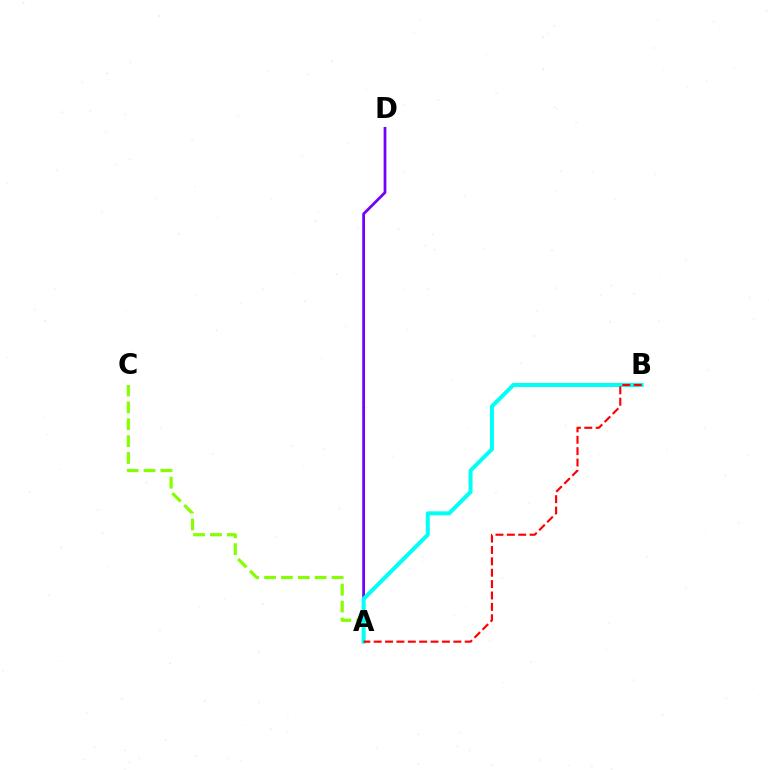{('A', 'C'): [{'color': '#84ff00', 'line_style': 'dashed', 'thickness': 2.29}], ('A', 'D'): [{'color': '#7200ff', 'line_style': 'solid', 'thickness': 1.99}], ('A', 'B'): [{'color': '#00fff6', 'line_style': 'solid', 'thickness': 2.87}, {'color': '#ff0000', 'line_style': 'dashed', 'thickness': 1.55}]}